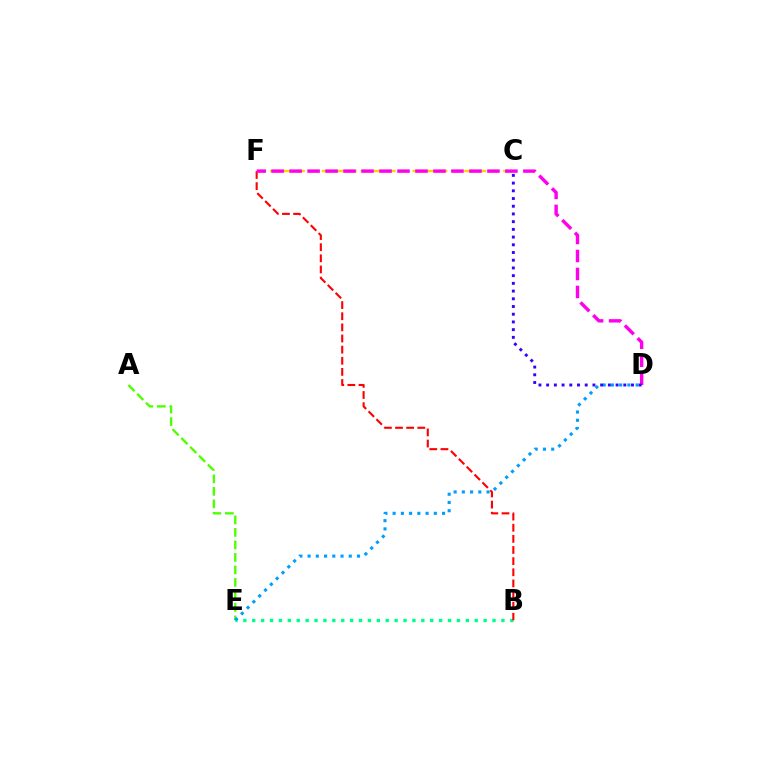{('B', 'E'): [{'color': '#00ff86', 'line_style': 'dotted', 'thickness': 2.42}], ('C', 'F'): [{'color': '#ffd500', 'line_style': 'dashed', 'thickness': 1.76}], ('A', 'E'): [{'color': '#4fff00', 'line_style': 'dashed', 'thickness': 1.7}], ('B', 'F'): [{'color': '#ff0000', 'line_style': 'dashed', 'thickness': 1.51}], ('D', 'E'): [{'color': '#009eff', 'line_style': 'dotted', 'thickness': 2.24}], ('D', 'F'): [{'color': '#ff00ed', 'line_style': 'dashed', 'thickness': 2.44}], ('C', 'D'): [{'color': '#3700ff', 'line_style': 'dotted', 'thickness': 2.1}]}